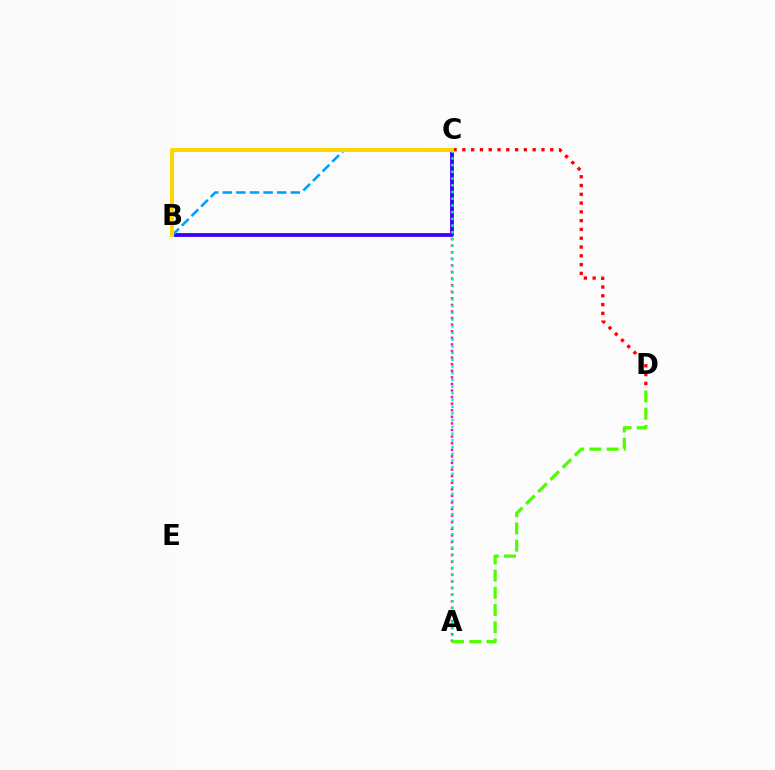{('A', 'C'): [{'color': '#ff00ed', 'line_style': 'dotted', 'thickness': 1.79}, {'color': '#00ff86', 'line_style': 'dotted', 'thickness': 1.82}], ('B', 'C'): [{'color': '#3700ff', 'line_style': 'solid', 'thickness': 2.73}, {'color': '#009eff', 'line_style': 'dashed', 'thickness': 1.85}, {'color': '#ffd500', 'line_style': 'solid', 'thickness': 2.89}], ('C', 'D'): [{'color': '#ff0000', 'line_style': 'dotted', 'thickness': 2.39}], ('A', 'D'): [{'color': '#4fff00', 'line_style': 'dashed', 'thickness': 2.33}]}